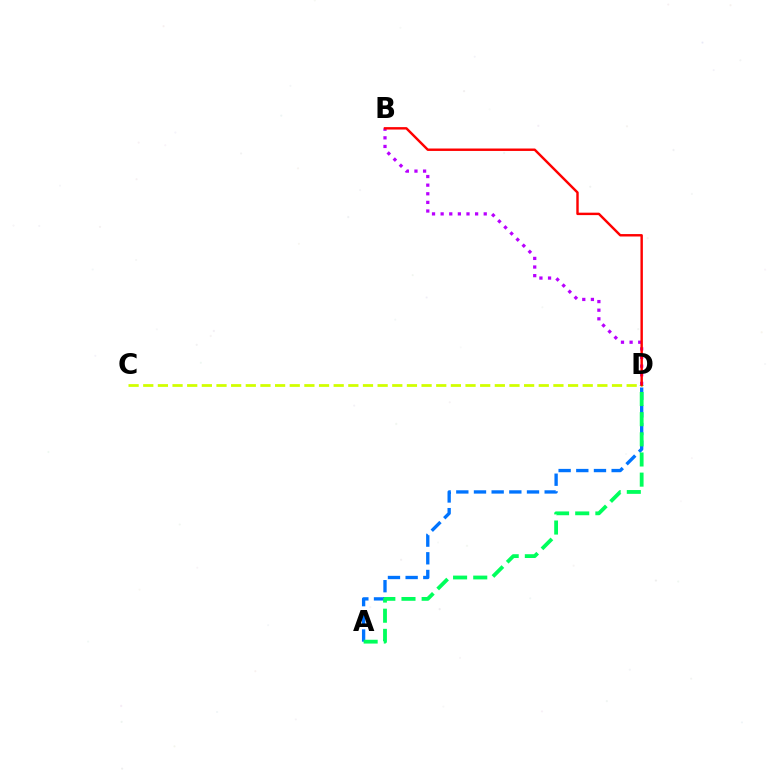{('A', 'D'): [{'color': '#0074ff', 'line_style': 'dashed', 'thickness': 2.4}, {'color': '#00ff5c', 'line_style': 'dashed', 'thickness': 2.74}], ('C', 'D'): [{'color': '#d1ff00', 'line_style': 'dashed', 'thickness': 1.99}], ('B', 'D'): [{'color': '#b900ff', 'line_style': 'dotted', 'thickness': 2.34}, {'color': '#ff0000', 'line_style': 'solid', 'thickness': 1.75}]}